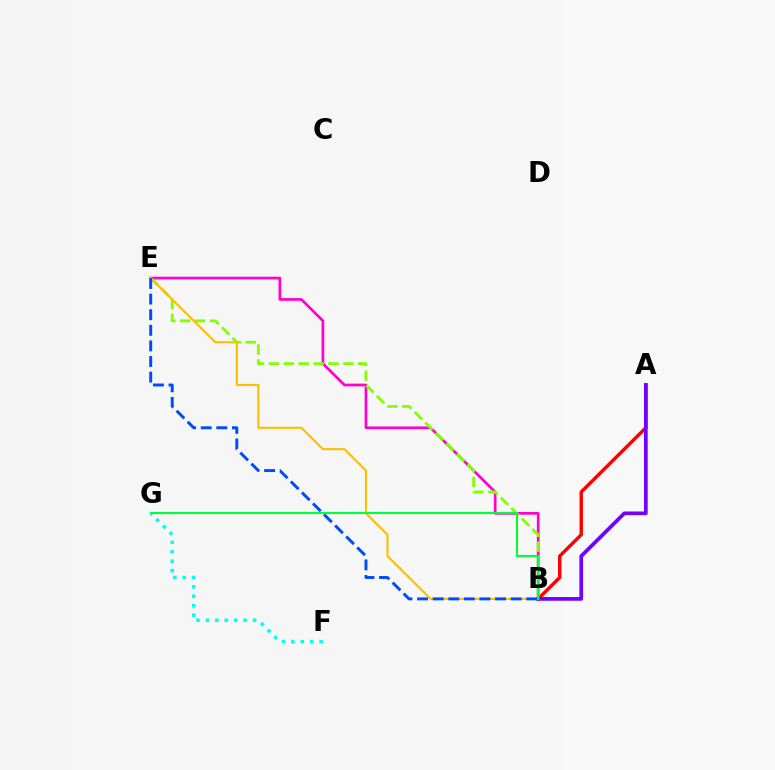{('A', 'B'): [{'color': '#ff0000', 'line_style': 'solid', 'thickness': 2.45}, {'color': '#7200ff', 'line_style': 'solid', 'thickness': 2.68}], ('B', 'E'): [{'color': '#ff00cf', 'line_style': 'solid', 'thickness': 1.94}, {'color': '#84ff00', 'line_style': 'dashed', 'thickness': 2.02}, {'color': '#ffbd00', 'line_style': 'solid', 'thickness': 1.51}, {'color': '#004bff', 'line_style': 'dashed', 'thickness': 2.12}], ('F', 'G'): [{'color': '#00fff6', 'line_style': 'dotted', 'thickness': 2.56}], ('B', 'G'): [{'color': '#00ff39', 'line_style': 'solid', 'thickness': 1.55}]}